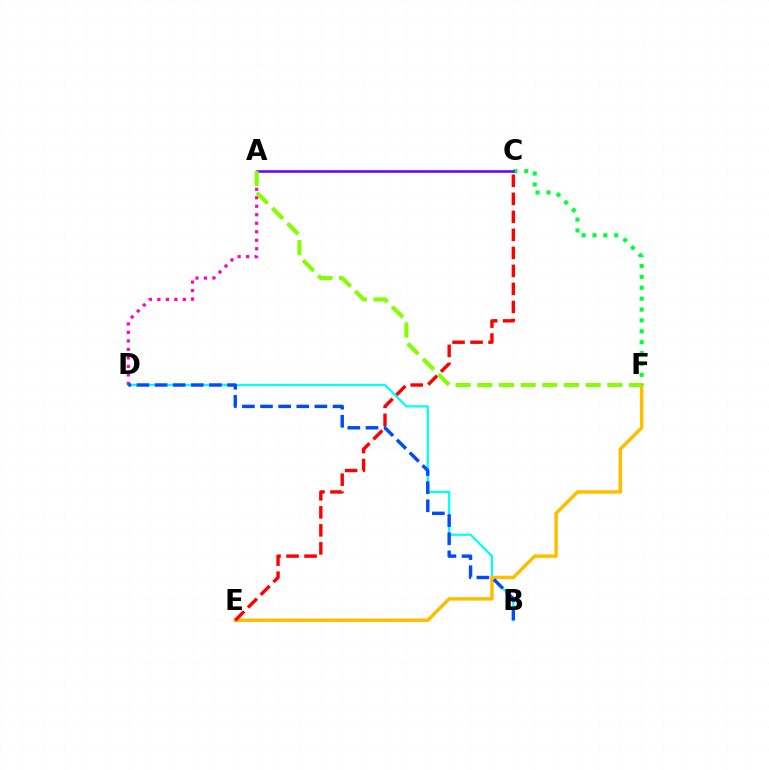{('B', 'D'): [{'color': '#00fff6', 'line_style': 'solid', 'thickness': 1.6}, {'color': '#004bff', 'line_style': 'dashed', 'thickness': 2.46}], ('E', 'F'): [{'color': '#ffbd00', 'line_style': 'solid', 'thickness': 2.51}], ('C', 'F'): [{'color': '#00ff39', 'line_style': 'dotted', 'thickness': 2.96}], ('C', 'E'): [{'color': '#ff0000', 'line_style': 'dashed', 'thickness': 2.45}], ('A', 'D'): [{'color': '#ff00cf', 'line_style': 'dotted', 'thickness': 2.31}], ('A', 'C'): [{'color': '#7200ff', 'line_style': 'solid', 'thickness': 1.87}], ('A', 'F'): [{'color': '#84ff00', 'line_style': 'dashed', 'thickness': 2.94}]}